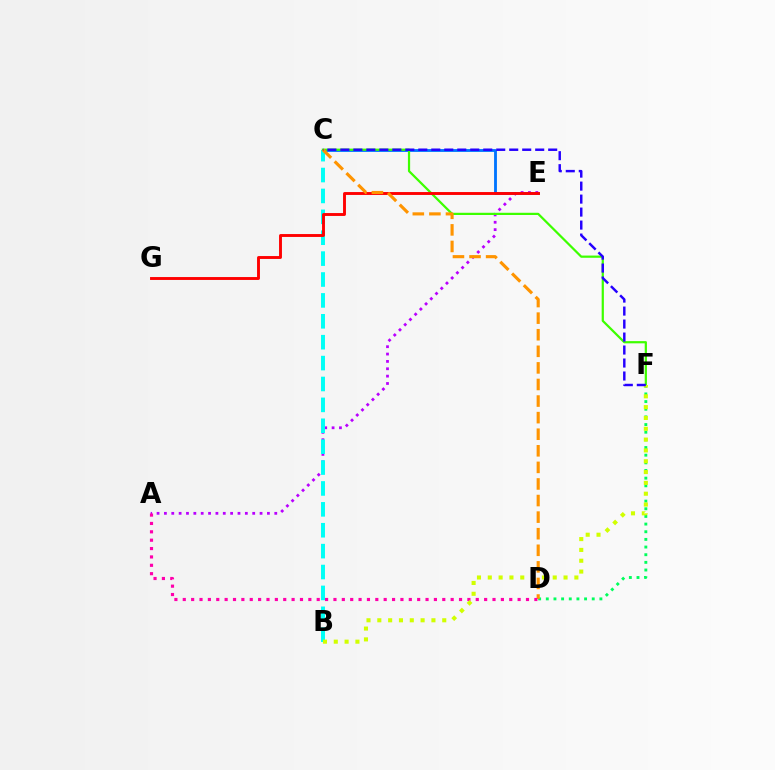{('D', 'F'): [{'color': '#00ff5c', 'line_style': 'dotted', 'thickness': 2.08}], ('A', 'E'): [{'color': '#b900ff', 'line_style': 'dotted', 'thickness': 2.0}], ('C', 'E'): [{'color': '#0074ff', 'line_style': 'solid', 'thickness': 2.05}], ('B', 'C'): [{'color': '#00fff6', 'line_style': 'dashed', 'thickness': 2.84}], ('C', 'F'): [{'color': '#3dff00', 'line_style': 'solid', 'thickness': 1.6}, {'color': '#2500ff', 'line_style': 'dashed', 'thickness': 1.76}], ('E', 'G'): [{'color': '#ff0000', 'line_style': 'solid', 'thickness': 2.09}], ('C', 'D'): [{'color': '#ff9400', 'line_style': 'dashed', 'thickness': 2.25}], ('A', 'D'): [{'color': '#ff00ac', 'line_style': 'dotted', 'thickness': 2.27}], ('B', 'F'): [{'color': '#d1ff00', 'line_style': 'dotted', 'thickness': 2.94}]}